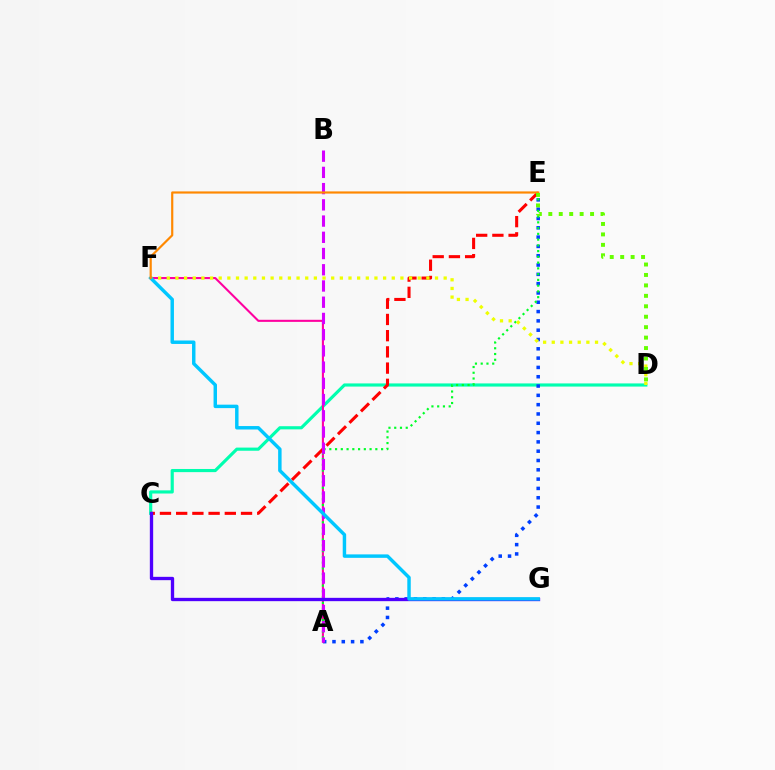{('C', 'D'): [{'color': '#00ffaf', 'line_style': 'solid', 'thickness': 2.27}], ('A', 'E'): [{'color': '#003fff', 'line_style': 'dotted', 'thickness': 2.53}, {'color': '#00ff27', 'line_style': 'dotted', 'thickness': 1.56}], ('A', 'F'): [{'color': '#ff00a0', 'line_style': 'solid', 'thickness': 1.5}], ('C', 'E'): [{'color': '#ff0000', 'line_style': 'dashed', 'thickness': 2.2}], ('A', 'B'): [{'color': '#d600ff', 'line_style': 'dashed', 'thickness': 2.2}], ('D', 'F'): [{'color': '#eeff00', 'line_style': 'dotted', 'thickness': 2.35}], ('C', 'G'): [{'color': '#4f00ff', 'line_style': 'solid', 'thickness': 2.4}], ('F', 'G'): [{'color': '#00c7ff', 'line_style': 'solid', 'thickness': 2.48}], ('E', 'F'): [{'color': '#ff8800', 'line_style': 'solid', 'thickness': 1.57}], ('D', 'E'): [{'color': '#66ff00', 'line_style': 'dotted', 'thickness': 2.84}]}